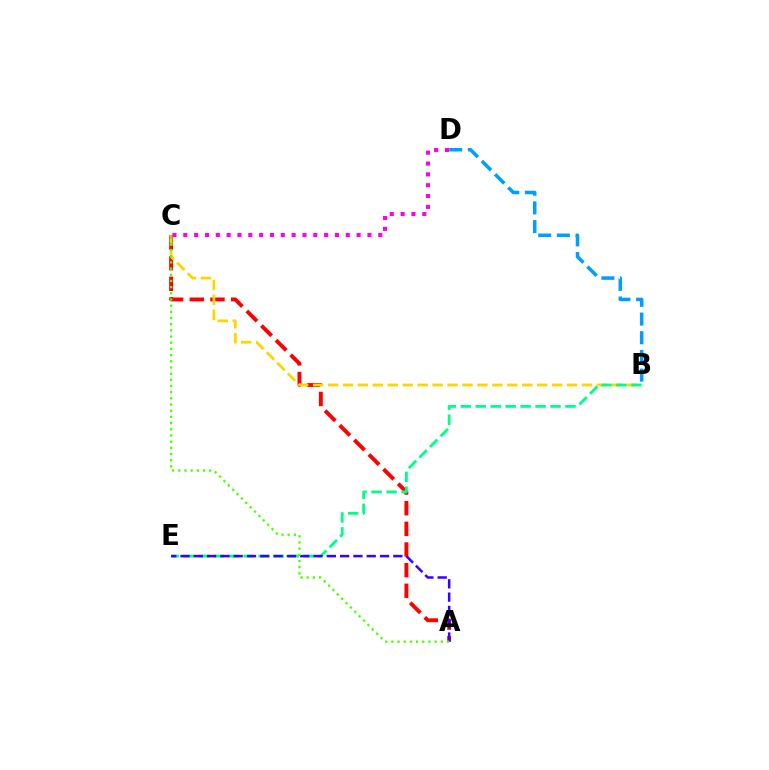{('A', 'C'): [{'color': '#ff0000', 'line_style': 'dashed', 'thickness': 2.81}, {'color': '#4fff00', 'line_style': 'dotted', 'thickness': 1.68}], ('B', 'C'): [{'color': '#ffd500', 'line_style': 'dashed', 'thickness': 2.03}], ('B', 'D'): [{'color': '#009eff', 'line_style': 'dashed', 'thickness': 2.54}], ('B', 'E'): [{'color': '#00ff86', 'line_style': 'dashed', 'thickness': 2.03}], ('A', 'E'): [{'color': '#3700ff', 'line_style': 'dashed', 'thickness': 1.81}], ('C', 'D'): [{'color': '#ff00ed', 'line_style': 'dotted', 'thickness': 2.94}]}